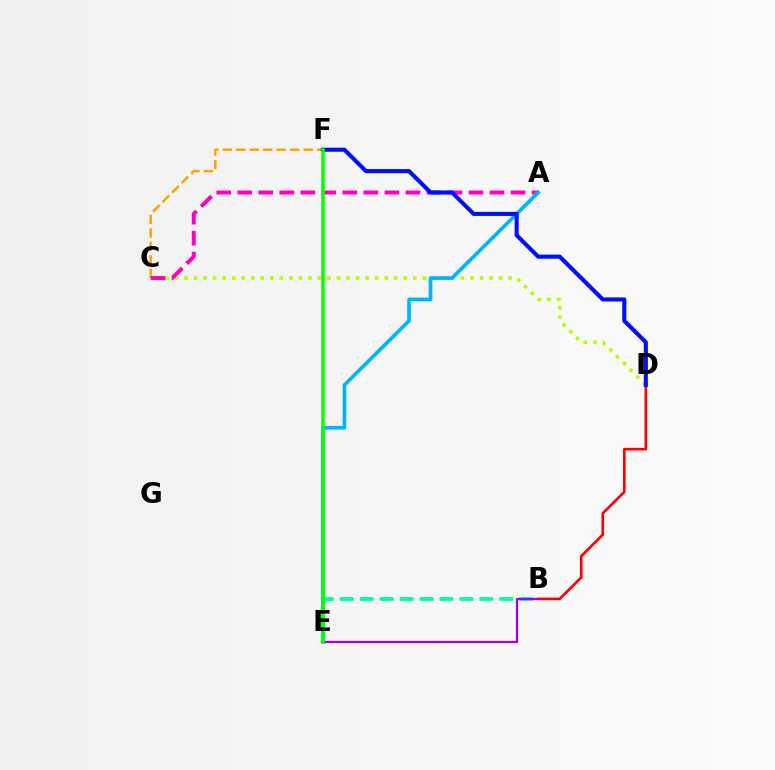{('C', 'F'): [{'color': '#ffa500', 'line_style': 'dashed', 'thickness': 1.83}], ('C', 'D'): [{'color': '#b3ff00', 'line_style': 'dotted', 'thickness': 2.59}], ('B', 'D'): [{'color': '#ff0000', 'line_style': 'solid', 'thickness': 1.9}], ('A', 'C'): [{'color': '#ff00bd', 'line_style': 'dashed', 'thickness': 2.86}], ('A', 'E'): [{'color': '#00b5ff', 'line_style': 'solid', 'thickness': 2.64}], ('D', 'F'): [{'color': '#0010ff', 'line_style': 'solid', 'thickness': 2.95}], ('B', 'E'): [{'color': '#00ff9d', 'line_style': 'dashed', 'thickness': 2.71}, {'color': '#9b00ff', 'line_style': 'solid', 'thickness': 1.58}], ('E', 'F'): [{'color': '#08ff00', 'line_style': 'solid', 'thickness': 2.52}]}